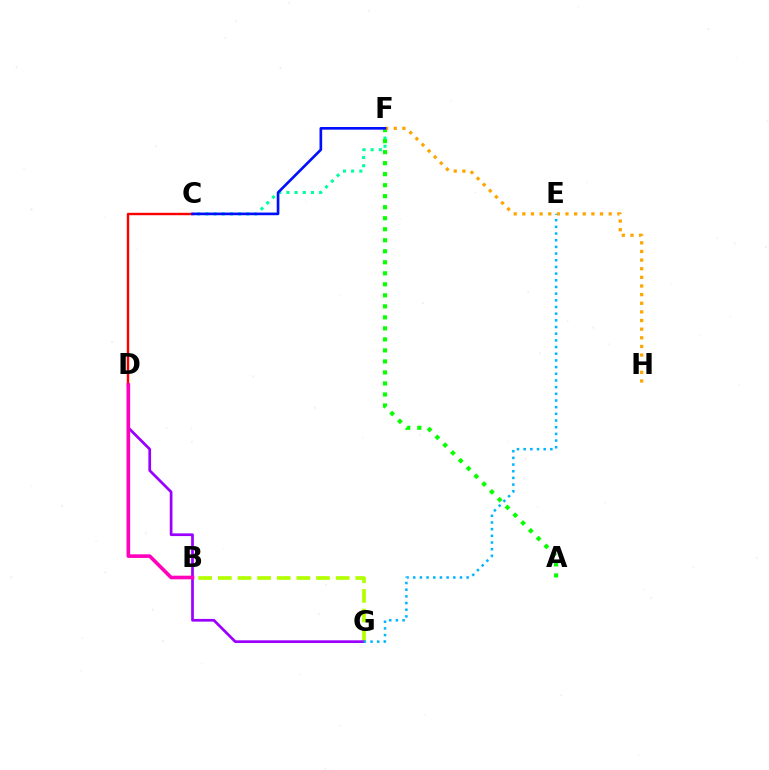{('B', 'G'): [{'color': '#b3ff00', 'line_style': 'dashed', 'thickness': 2.67}], ('D', 'G'): [{'color': '#9b00ff', 'line_style': 'solid', 'thickness': 1.96}], ('C', 'F'): [{'color': '#00ff9d', 'line_style': 'dotted', 'thickness': 2.22}, {'color': '#0010ff', 'line_style': 'solid', 'thickness': 1.91}], ('C', 'D'): [{'color': '#ff0000', 'line_style': 'solid', 'thickness': 1.74}], ('A', 'F'): [{'color': '#08ff00', 'line_style': 'dotted', 'thickness': 2.99}], ('F', 'H'): [{'color': '#ffa500', 'line_style': 'dotted', 'thickness': 2.35}], ('E', 'G'): [{'color': '#00b5ff', 'line_style': 'dotted', 'thickness': 1.81}], ('B', 'D'): [{'color': '#ff00bd', 'line_style': 'solid', 'thickness': 2.61}]}